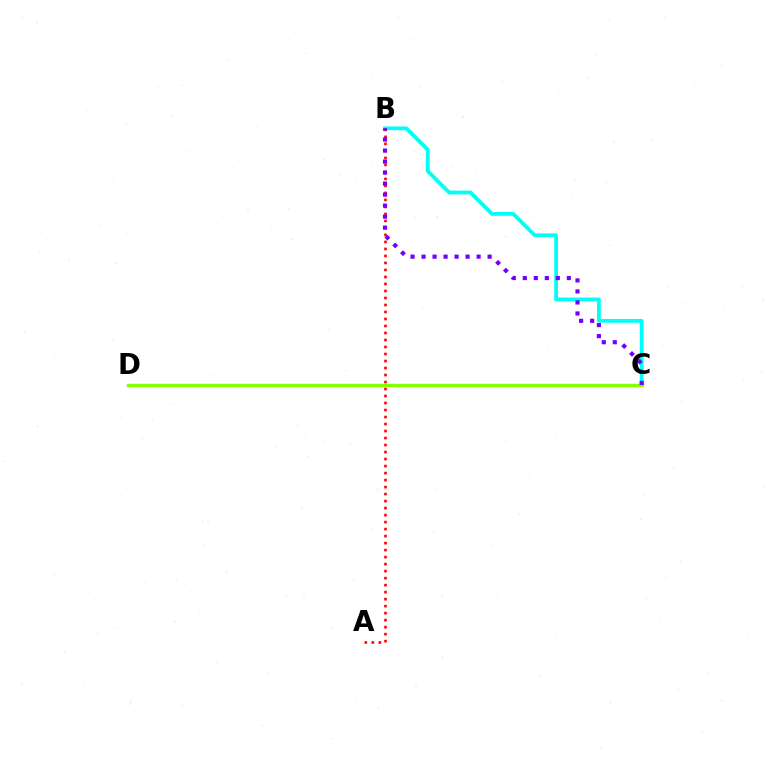{('B', 'C'): [{'color': '#00fff6', 'line_style': 'solid', 'thickness': 2.73}, {'color': '#7200ff', 'line_style': 'dotted', 'thickness': 2.99}], ('C', 'D'): [{'color': '#84ff00', 'line_style': 'solid', 'thickness': 2.44}], ('A', 'B'): [{'color': '#ff0000', 'line_style': 'dotted', 'thickness': 1.9}]}